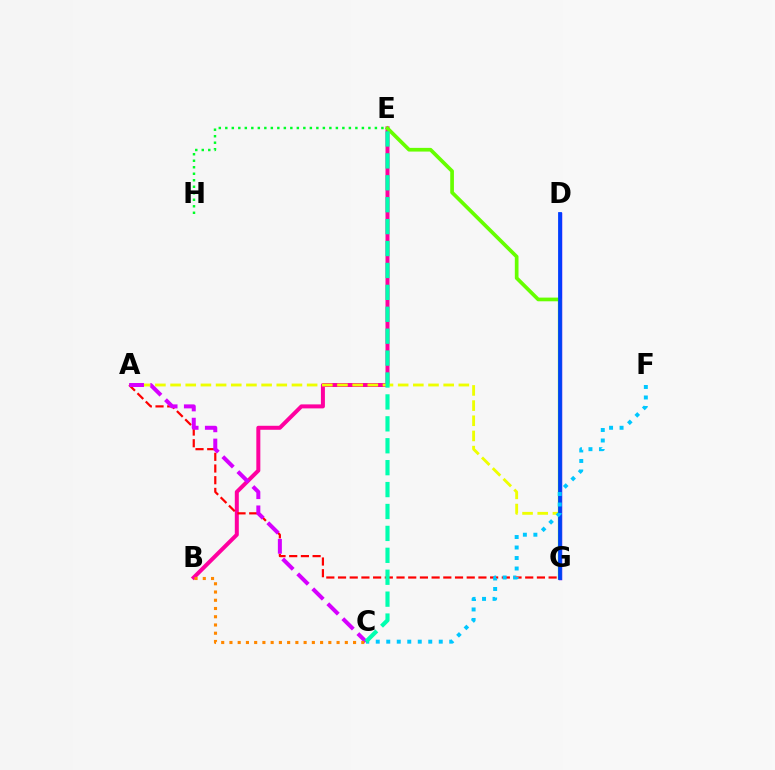{('B', 'E'): [{'color': '#ff00a0', 'line_style': 'solid', 'thickness': 2.88}], ('D', 'G'): [{'color': '#4f00ff', 'line_style': 'solid', 'thickness': 2.49}, {'color': '#003fff', 'line_style': 'solid', 'thickness': 2.7}], ('A', 'G'): [{'color': '#eeff00', 'line_style': 'dashed', 'thickness': 2.06}, {'color': '#ff0000', 'line_style': 'dashed', 'thickness': 1.59}], ('E', 'G'): [{'color': '#66ff00', 'line_style': 'solid', 'thickness': 2.66}], ('A', 'C'): [{'color': '#d600ff', 'line_style': 'dashed', 'thickness': 2.88}], ('C', 'F'): [{'color': '#00c7ff', 'line_style': 'dotted', 'thickness': 2.85}], ('E', 'H'): [{'color': '#00ff27', 'line_style': 'dotted', 'thickness': 1.77}], ('B', 'C'): [{'color': '#ff8800', 'line_style': 'dotted', 'thickness': 2.24}], ('C', 'E'): [{'color': '#00ffaf', 'line_style': 'dashed', 'thickness': 2.98}]}